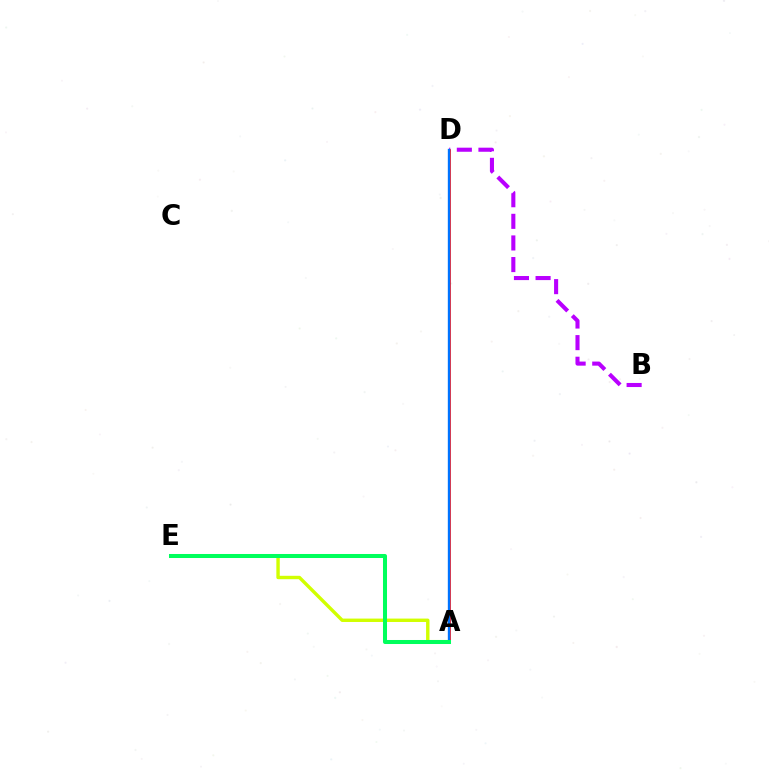{('A', 'E'): [{'color': '#d1ff00', 'line_style': 'solid', 'thickness': 2.45}, {'color': '#00ff5c', 'line_style': 'solid', 'thickness': 2.9}], ('B', 'D'): [{'color': '#b900ff', 'line_style': 'dashed', 'thickness': 2.94}], ('A', 'D'): [{'color': '#ff0000', 'line_style': 'solid', 'thickness': 1.88}, {'color': '#0074ff', 'line_style': 'solid', 'thickness': 1.7}]}